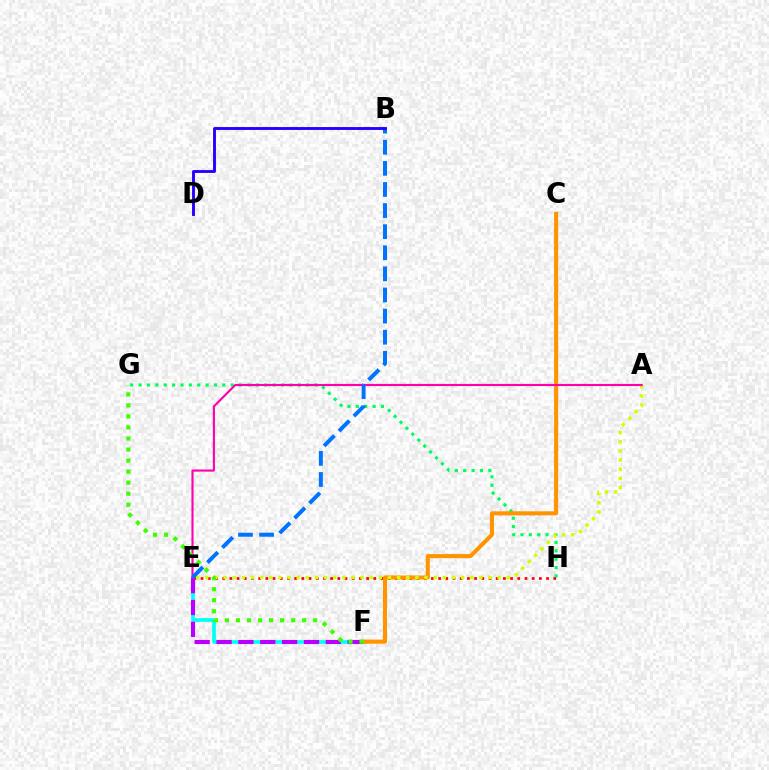{('E', 'F'): [{'color': '#00fff6', 'line_style': 'solid', 'thickness': 2.65}, {'color': '#b900ff', 'line_style': 'dashed', 'thickness': 2.97}], ('G', 'H'): [{'color': '#00ff5c', 'line_style': 'dotted', 'thickness': 2.28}], ('E', 'H'): [{'color': '#ff0000', 'line_style': 'dotted', 'thickness': 1.96}], ('C', 'F'): [{'color': '#ff9400', 'line_style': 'solid', 'thickness': 2.93}], ('A', 'E'): [{'color': '#d1ff00', 'line_style': 'dotted', 'thickness': 2.48}, {'color': '#ff00ac', 'line_style': 'solid', 'thickness': 1.54}], ('B', 'E'): [{'color': '#0074ff', 'line_style': 'dashed', 'thickness': 2.87}], ('F', 'G'): [{'color': '#3dff00', 'line_style': 'dotted', 'thickness': 3.0}], ('B', 'D'): [{'color': '#2500ff', 'line_style': 'solid', 'thickness': 2.08}]}